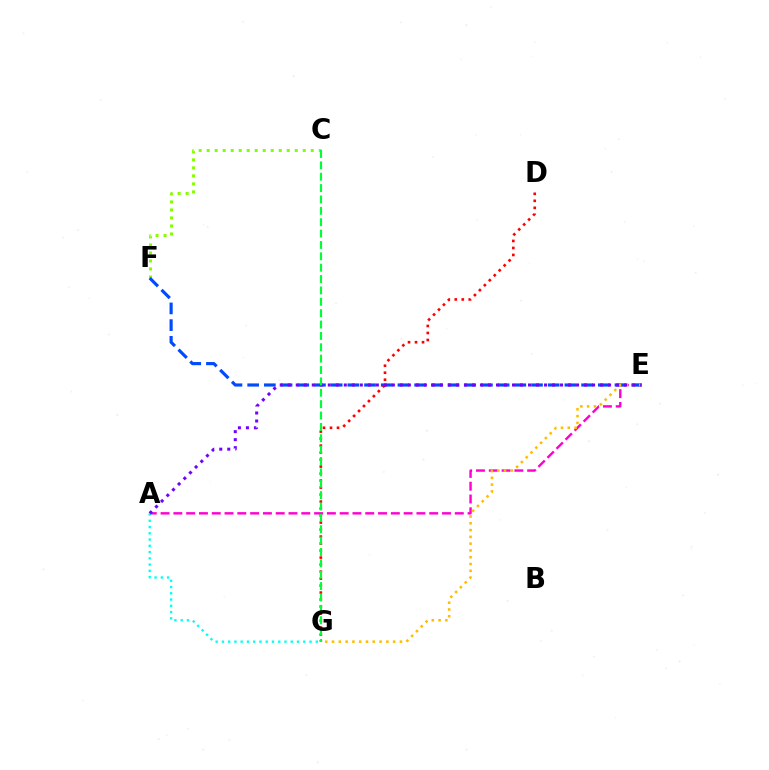{('C', 'F'): [{'color': '#84ff00', 'line_style': 'dotted', 'thickness': 2.18}], ('A', 'E'): [{'color': '#ff00cf', 'line_style': 'dashed', 'thickness': 1.74}, {'color': '#7200ff', 'line_style': 'dotted', 'thickness': 2.18}], ('E', 'F'): [{'color': '#004bff', 'line_style': 'dashed', 'thickness': 2.27}], ('E', 'G'): [{'color': '#ffbd00', 'line_style': 'dotted', 'thickness': 1.84}], ('A', 'G'): [{'color': '#00fff6', 'line_style': 'dotted', 'thickness': 1.7}], ('D', 'G'): [{'color': '#ff0000', 'line_style': 'dotted', 'thickness': 1.9}], ('C', 'G'): [{'color': '#00ff39', 'line_style': 'dashed', 'thickness': 1.54}]}